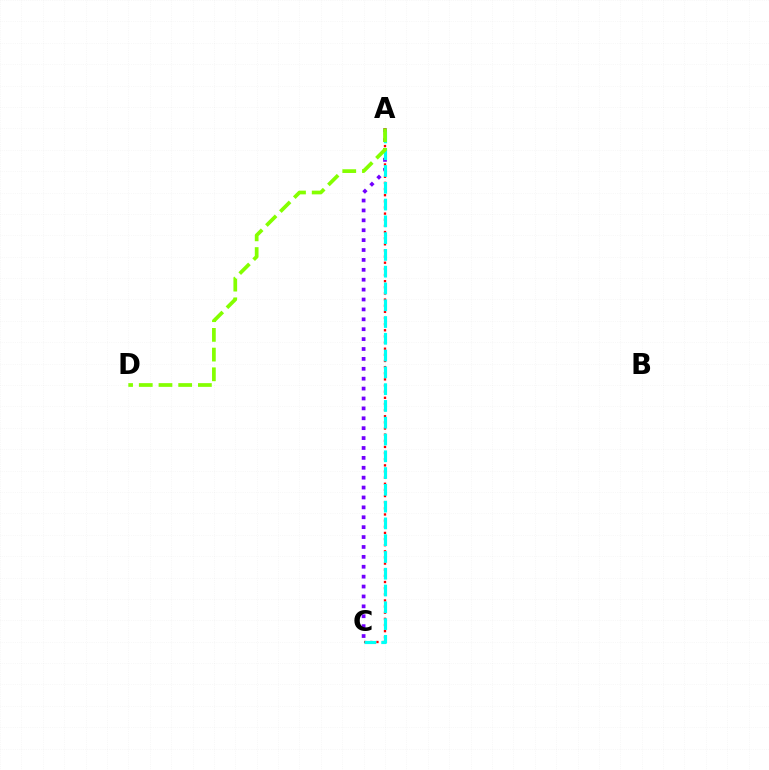{('A', 'C'): [{'color': '#7200ff', 'line_style': 'dotted', 'thickness': 2.69}, {'color': '#ff0000', 'line_style': 'dotted', 'thickness': 1.67}, {'color': '#00fff6', 'line_style': 'dashed', 'thickness': 2.28}], ('A', 'D'): [{'color': '#84ff00', 'line_style': 'dashed', 'thickness': 2.68}]}